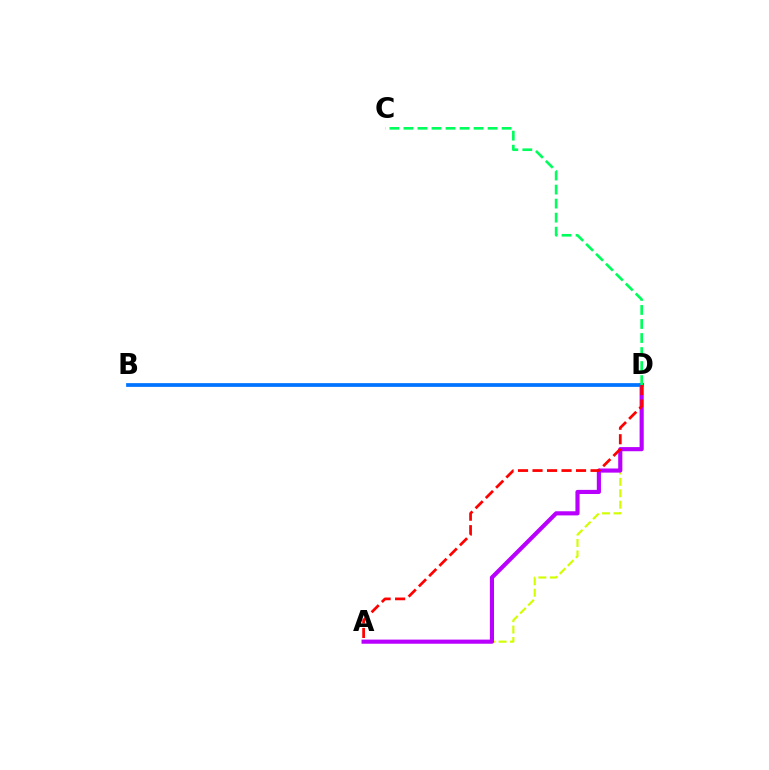{('A', 'D'): [{'color': '#d1ff00', 'line_style': 'dashed', 'thickness': 1.55}, {'color': '#b900ff', 'line_style': 'solid', 'thickness': 2.98}, {'color': '#ff0000', 'line_style': 'dashed', 'thickness': 1.97}], ('B', 'D'): [{'color': '#0074ff', 'line_style': 'solid', 'thickness': 2.69}], ('C', 'D'): [{'color': '#00ff5c', 'line_style': 'dashed', 'thickness': 1.91}]}